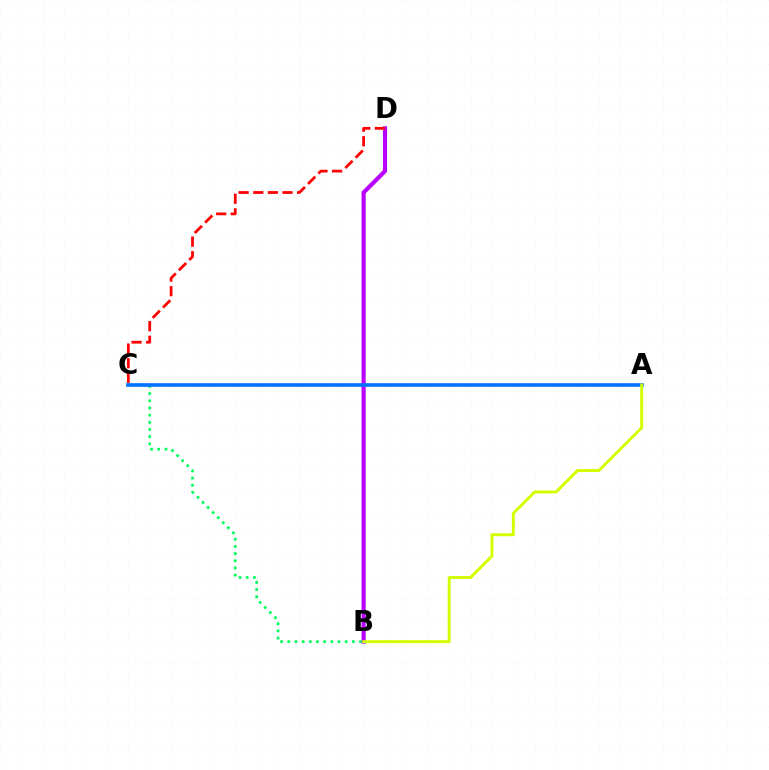{('B', 'C'): [{'color': '#00ff5c', 'line_style': 'dotted', 'thickness': 1.95}], ('B', 'D'): [{'color': '#b900ff', 'line_style': 'solid', 'thickness': 2.97}], ('C', 'D'): [{'color': '#ff0000', 'line_style': 'dashed', 'thickness': 1.99}], ('A', 'C'): [{'color': '#0074ff', 'line_style': 'solid', 'thickness': 2.63}], ('A', 'B'): [{'color': '#d1ff00', 'line_style': 'solid', 'thickness': 2.12}]}